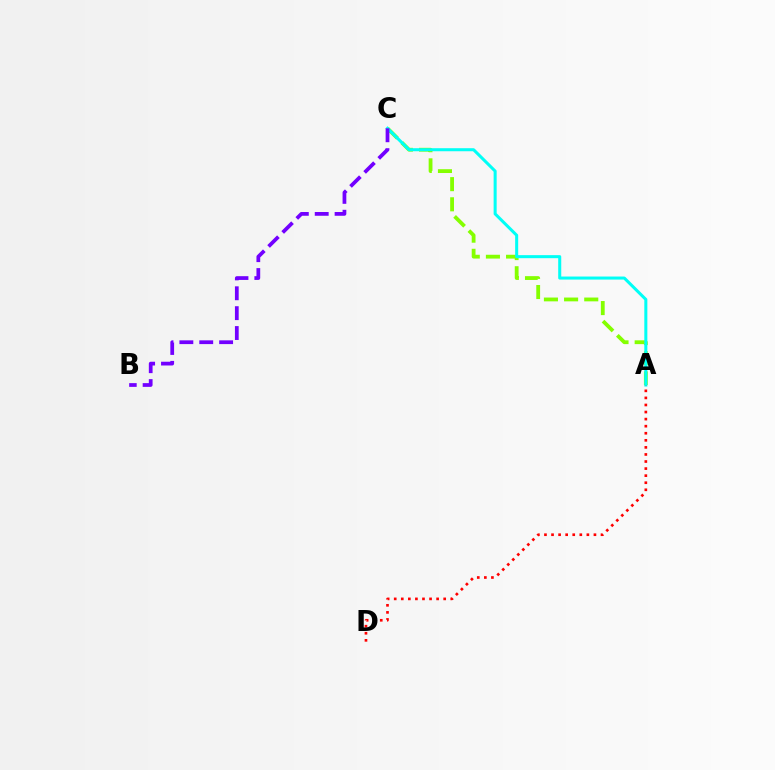{('A', 'C'): [{'color': '#84ff00', 'line_style': 'dashed', 'thickness': 2.74}, {'color': '#00fff6', 'line_style': 'solid', 'thickness': 2.19}], ('B', 'C'): [{'color': '#7200ff', 'line_style': 'dashed', 'thickness': 2.7}], ('A', 'D'): [{'color': '#ff0000', 'line_style': 'dotted', 'thickness': 1.92}]}